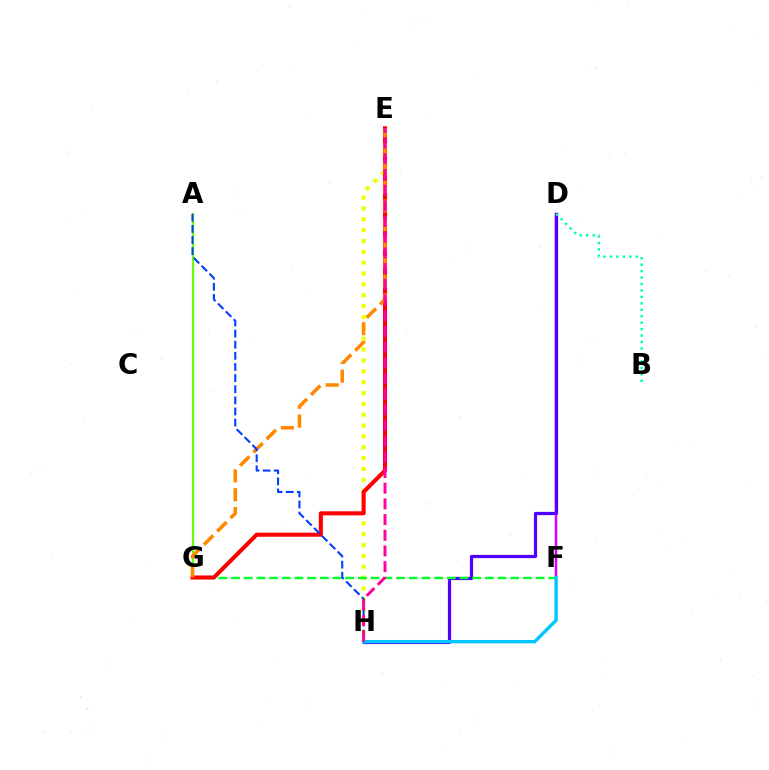{('A', 'G'): [{'color': '#66ff00', 'line_style': 'solid', 'thickness': 1.57}], ('E', 'H'): [{'color': '#eeff00', 'line_style': 'dotted', 'thickness': 2.95}, {'color': '#ff00a0', 'line_style': 'dashed', 'thickness': 2.13}], ('D', 'F'): [{'color': '#d600ff', 'line_style': 'solid', 'thickness': 1.8}], ('D', 'H'): [{'color': '#4f00ff', 'line_style': 'solid', 'thickness': 2.32}], ('B', 'D'): [{'color': '#00ffaf', 'line_style': 'dotted', 'thickness': 1.75}], ('F', 'G'): [{'color': '#00ff27', 'line_style': 'dashed', 'thickness': 1.72}], ('E', 'G'): [{'color': '#ff0000', 'line_style': 'solid', 'thickness': 2.93}, {'color': '#ff8800', 'line_style': 'dashed', 'thickness': 2.55}], ('F', 'H'): [{'color': '#00c7ff', 'line_style': 'solid', 'thickness': 2.43}], ('A', 'H'): [{'color': '#003fff', 'line_style': 'dashed', 'thickness': 1.51}]}